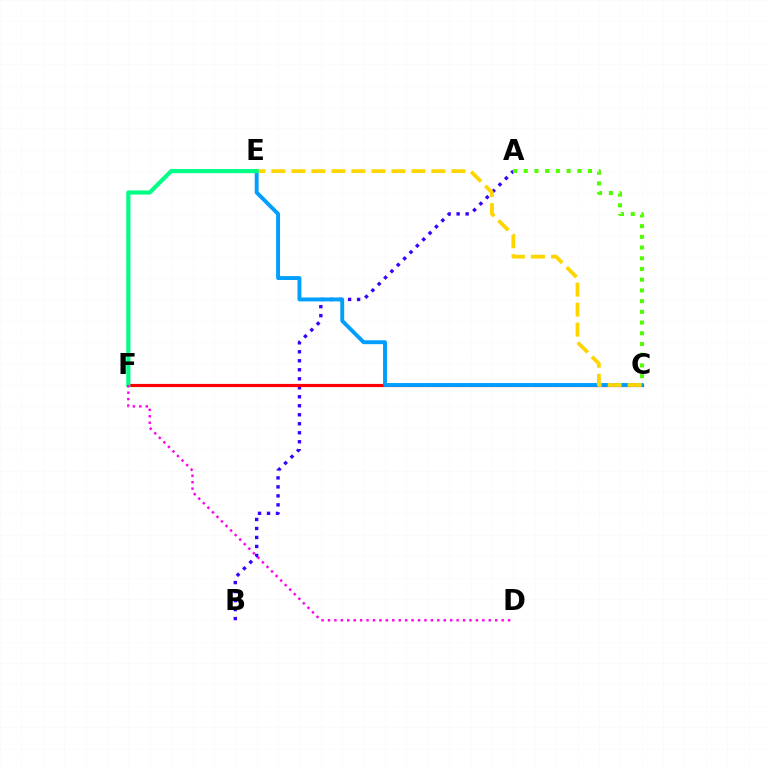{('A', 'B'): [{'color': '#3700ff', 'line_style': 'dotted', 'thickness': 2.44}], ('C', 'F'): [{'color': '#ff0000', 'line_style': 'solid', 'thickness': 2.29}], ('C', 'E'): [{'color': '#009eff', 'line_style': 'solid', 'thickness': 2.81}, {'color': '#ffd500', 'line_style': 'dashed', 'thickness': 2.72}], ('E', 'F'): [{'color': '#00ff86', 'line_style': 'solid', 'thickness': 2.99}], ('D', 'F'): [{'color': '#ff00ed', 'line_style': 'dotted', 'thickness': 1.75}], ('A', 'C'): [{'color': '#4fff00', 'line_style': 'dotted', 'thickness': 2.91}]}